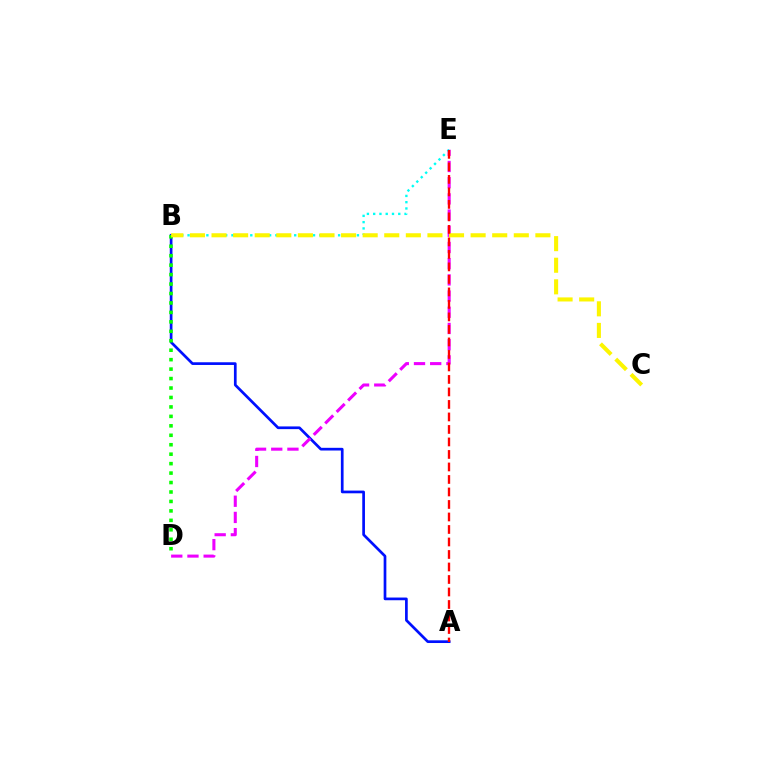{('A', 'B'): [{'color': '#0010ff', 'line_style': 'solid', 'thickness': 1.95}], ('D', 'E'): [{'color': '#ee00ff', 'line_style': 'dashed', 'thickness': 2.2}], ('B', 'D'): [{'color': '#08ff00', 'line_style': 'dotted', 'thickness': 2.57}], ('B', 'E'): [{'color': '#00fff6', 'line_style': 'dotted', 'thickness': 1.7}], ('B', 'C'): [{'color': '#fcf500', 'line_style': 'dashed', 'thickness': 2.93}], ('A', 'E'): [{'color': '#ff0000', 'line_style': 'dashed', 'thickness': 1.7}]}